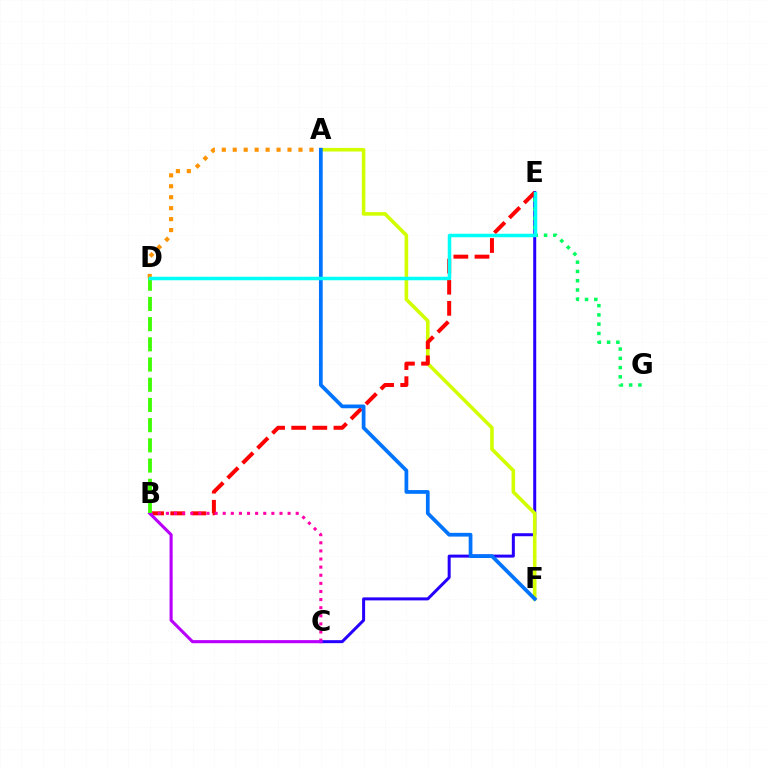{('C', 'E'): [{'color': '#2500ff', 'line_style': 'solid', 'thickness': 2.16}], ('E', 'G'): [{'color': '#00ff5c', 'line_style': 'dotted', 'thickness': 2.52}], ('A', 'F'): [{'color': '#d1ff00', 'line_style': 'solid', 'thickness': 2.58}, {'color': '#0074ff', 'line_style': 'solid', 'thickness': 2.69}], ('B', 'E'): [{'color': '#ff0000', 'line_style': 'dashed', 'thickness': 2.87}], ('B', 'C'): [{'color': '#ff00ac', 'line_style': 'dotted', 'thickness': 2.2}, {'color': '#b900ff', 'line_style': 'solid', 'thickness': 2.23}], ('A', 'D'): [{'color': '#ff9400', 'line_style': 'dotted', 'thickness': 2.98}], ('B', 'D'): [{'color': '#3dff00', 'line_style': 'dashed', 'thickness': 2.74}], ('D', 'E'): [{'color': '#00fff6', 'line_style': 'solid', 'thickness': 2.51}]}